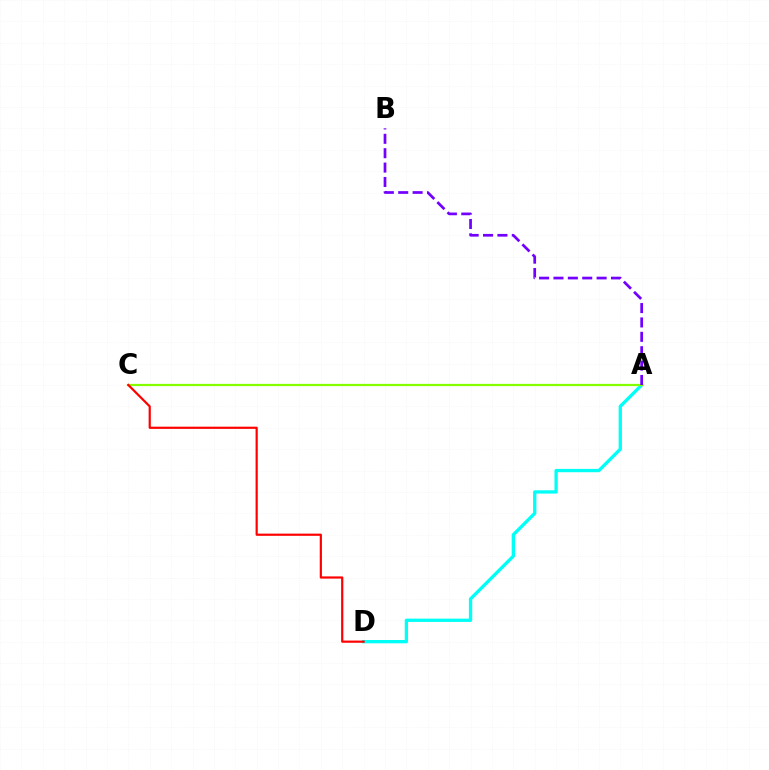{('A', 'D'): [{'color': '#00fff6', 'line_style': 'solid', 'thickness': 2.38}], ('A', 'C'): [{'color': '#84ff00', 'line_style': 'solid', 'thickness': 1.6}], ('C', 'D'): [{'color': '#ff0000', 'line_style': 'solid', 'thickness': 1.58}], ('A', 'B'): [{'color': '#7200ff', 'line_style': 'dashed', 'thickness': 1.95}]}